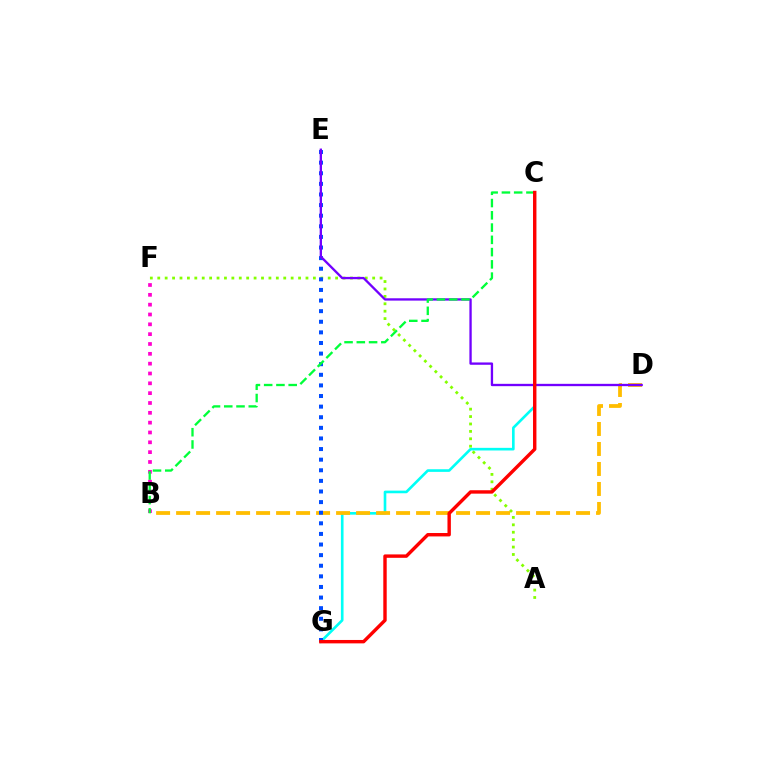{('A', 'F'): [{'color': '#84ff00', 'line_style': 'dotted', 'thickness': 2.01}], ('B', 'F'): [{'color': '#ff00cf', 'line_style': 'dotted', 'thickness': 2.67}], ('C', 'G'): [{'color': '#00fff6', 'line_style': 'solid', 'thickness': 1.9}, {'color': '#ff0000', 'line_style': 'solid', 'thickness': 2.45}], ('B', 'D'): [{'color': '#ffbd00', 'line_style': 'dashed', 'thickness': 2.72}], ('E', 'G'): [{'color': '#004bff', 'line_style': 'dotted', 'thickness': 2.88}], ('D', 'E'): [{'color': '#7200ff', 'line_style': 'solid', 'thickness': 1.67}], ('B', 'C'): [{'color': '#00ff39', 'line_style': 'dashed', 'thickness': 1.67}]}